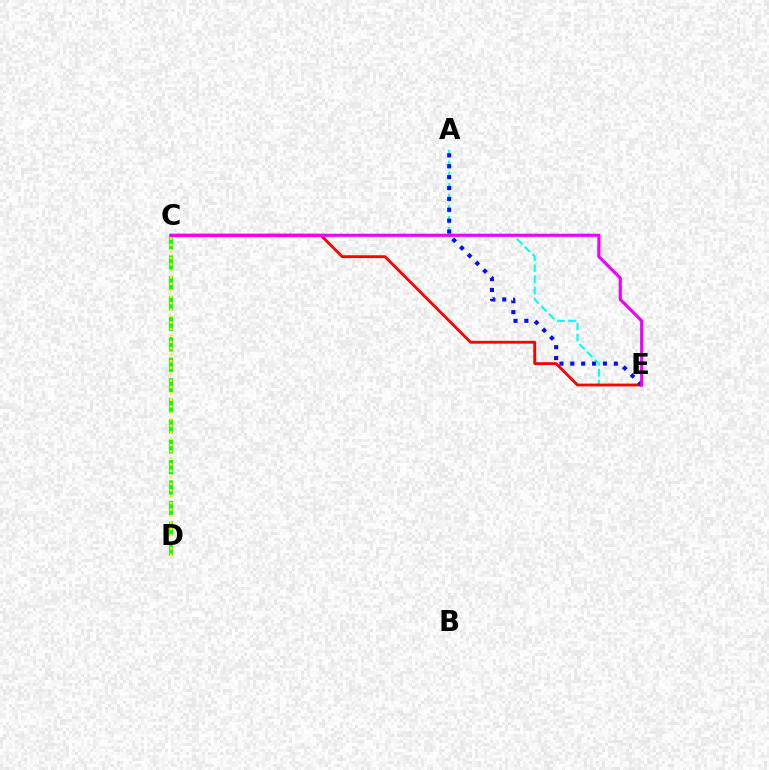{('A', 'E'): [{'color': '#00fff6', 'line_style': 'dashed', 'thickness': 1.5}, {'color': '#0010ff', 'line_style': 'dotted', 'thickness': 2.96}], ('C', 'E'): [{'color': '#ff0000', 'line_style': 'solid', 'thickness': 2.03}, {'color': '#ee00ff', 'line_style': 'solid', 'thickness': 2.25}], ('C', 'D'): [{'color': '#08ff00', 'line_style': 'dashed', 'thickness': 2.78}, {'color': '#fcf500', 'line_style': 'dotted', 'thickness': 1.75}]}